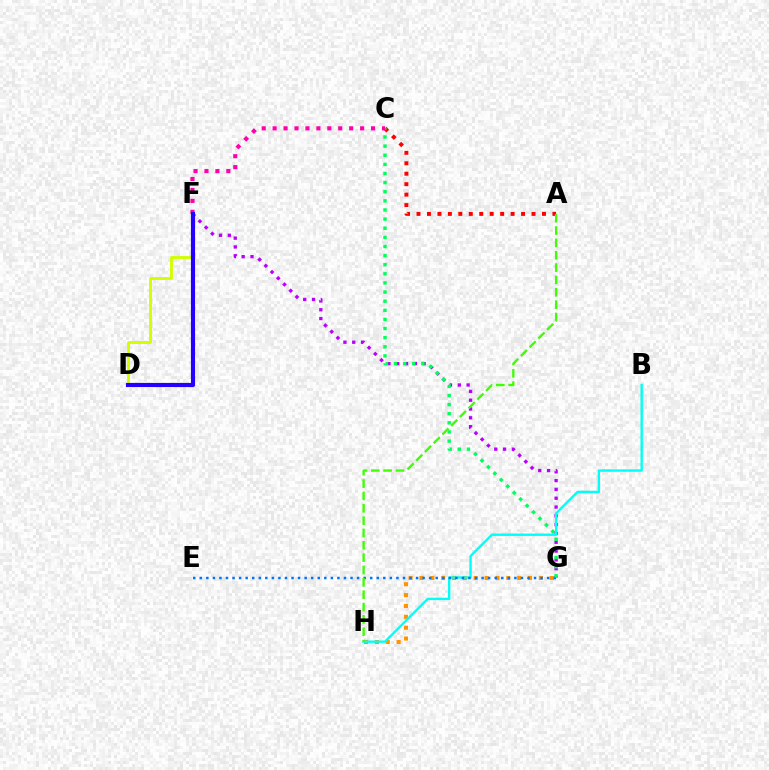{('F', 'G'): [{'color': '#b900ff', 'line_style': 'dotted', 'thickness': 2.39}], ('G', 'H'): [{'color': '#ff9400', 'line_style': 'dotted', 'thickness': 2.95}], ('B', 'H'): [{'color': '#00fff6', 'line_style': 'solid', 'thickness': 1.71}], ('E', 'G'): [{'color': '#0074ff', 'line_style': 'dotted', 'thickness': 1.78}], ('A', 'C'): [{'color': '#ff0000', 'line_style': 'dotted', 'thickness': 2.84}], ('D', 'F'): [{'color': '#d1ff00', 'line_style': 'solid', 'thickness': 2.07}, {'color': '#2500ff', 'line_style': 'solid', 'thickness': 2.98}], ('C', 'G'): [{'color': '#00ff5c', 'line_style': 'dotted', 'thickness': 2.48}], ('C', 'F'): [{'color': '#ff00ac', 'line_style': 'dotted', 'thickness': 2.97}], ('A', 'H'): [{'color': '#3dff00', 'line_style': 'dashed', 'thickness': 1.68}]}